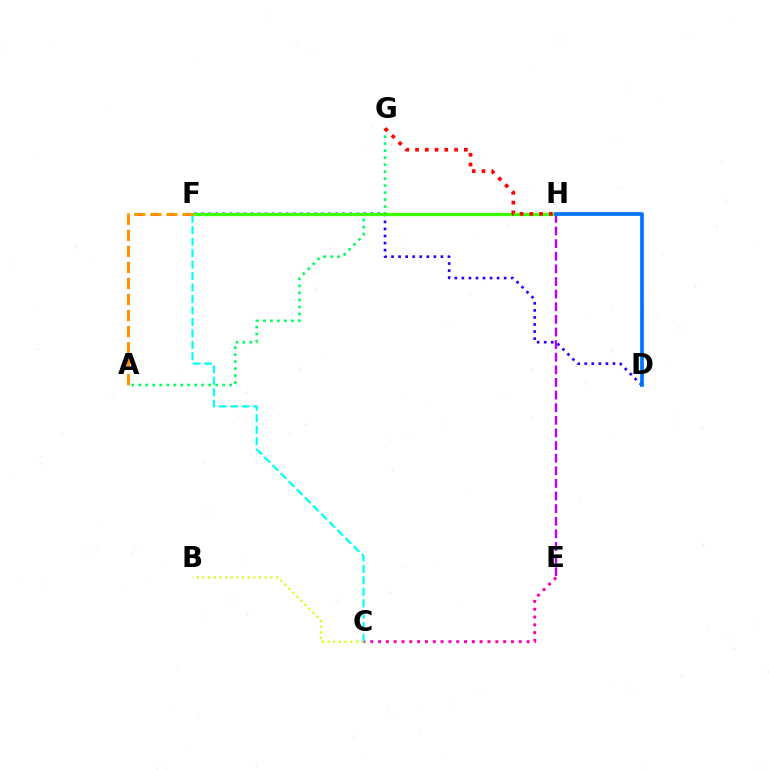{('A', 'G'): [{'color': '#00ff5c', 'line_style': 'dotted', 'thickness': 1.9}], ('B', 'C'): [{'color': '#d1ff00', 'line_style': 'dotted', 'thickness': 1.54}], ('D', 'F'): [{'color': '#2500ff', 'line_style': 'dotted', 'thickness': 1.92}], ('E', 'H'): [{'color': '#b900ff', 'line_style': 'dashed', 'thickness': 1.71}], ('C', 'E'): [{'color': '#ff00ac', 'line_style': 'dotted', 'thickness': 2.12}], ('F', 'H'): [{'color': '#3dff00', 'line_style': 'solid', 'thickness': 2.34}], ('C', 'F'): [{'color': '#00fff6', 'line_style': 'dashed', 'thickness': 1.56}], ('G', 'H'): [{'color': '#ff0000', 'line_style': 'dotted', 'thickness': 2.65}], ('D', 'H'): [{'color': '#0074ff', 'line_style': 'solid', 'thickness': 2.68}], ('A', 'F'): [{'color': '#ff9400', 'line_style': 'dashed', 'thickness': 2.18}]}